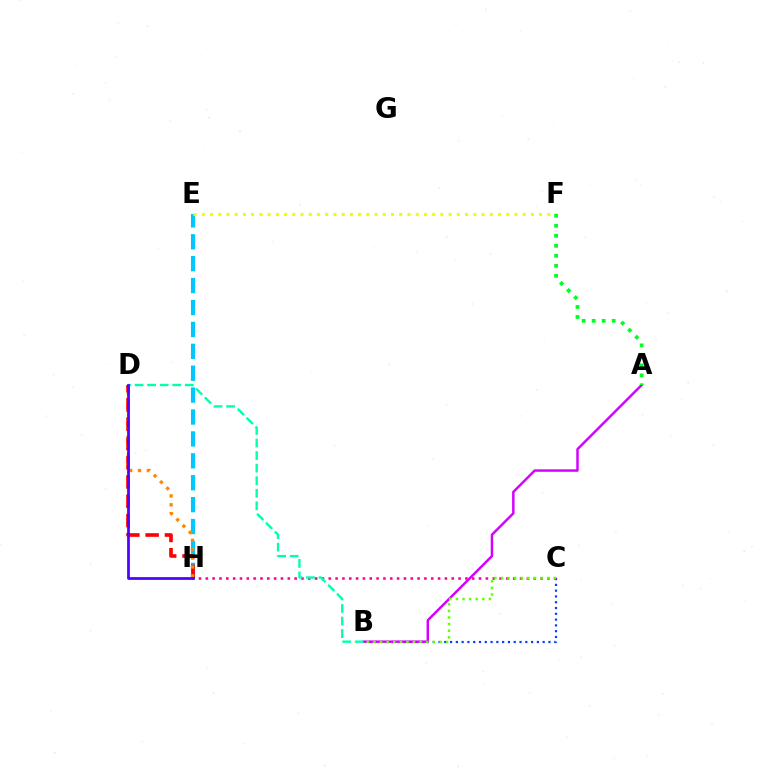{('E', 'H'): [{'color': '#00c7ff', 'line_style': 'dashed', 'thickness': 2.98}], ('D', 'H'): [{'color': '#ff0000', 'line_style': 'dashed', 'thickness': 2.62}, {'color': '#ff8800', 'line_style': 'dotted', 'thickness': 2.41}, {'color': '#4f00ff', 'line_style': 'solid', 'thickness': 1.98}], ('B', 'C'): [{'color': '#003fff', 'line_style': 'dotted', 'thickness': 1.57}, {'color': '#66ff00', 'line_style': 'dotted', 'thickness': 1.79}], ('E', 'F'): [{'color': '#eeff00', 'line_style': 'dotted', 'thickness': 2.24}], ('C', 'H'): [{'color': '#ff00a0', 'line_style': 'dotted', 'thickness': 1.86}], ('A', 'B'): [{'color': '#d600ff', 'line_style': 'solid', 'thickness': 1.78}], ('A', 'F'): [{'color': '#00ff27', 'line_style': 'dotted', 'thickness': 2.72}], ('B', 'D'): [{'color': '#00ffaf', 'line_style': 'dashed', 'thickness': 1.7}]}